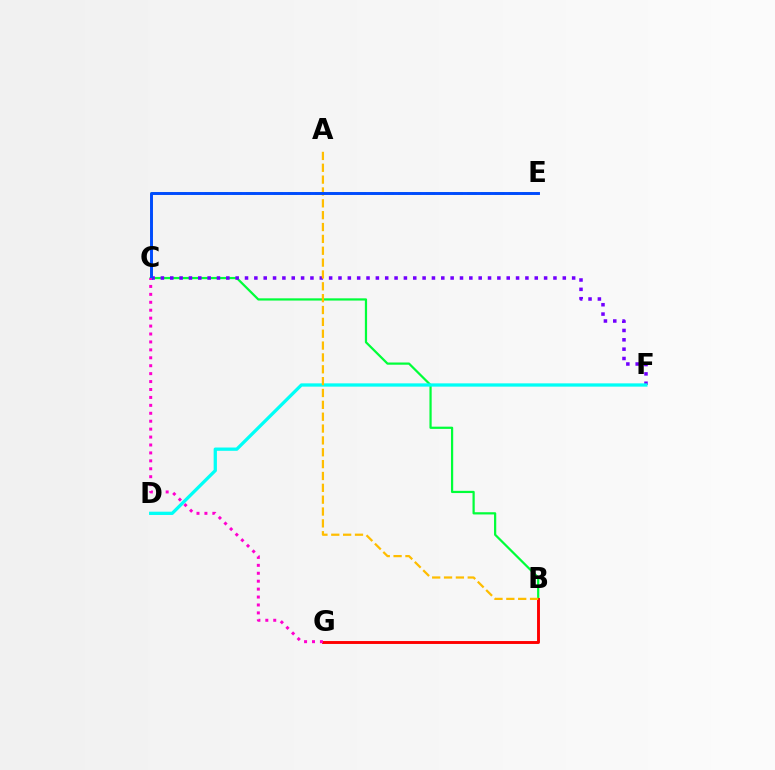{('B', 'C'): [{'color': '#00ff39', 'line_style': 'solid', 'thickness': 1.6}], ('C', 'E'): [{'color': '#84ff00', 'line_style': 'dashed', 'thickness': 1.88}, {'color': '#004bff', 'line_style': 'solid', 'thickness': 2.11}], ('C', 'F'): [{'color': '#7200ff', 'line_style': 'dotted', 'thickness': 2.54}], ('D', 'F'): [{'color': '#00fff6', 'line_style': 'solid', 'thickness': 2.36}], ('B', 'G'): [{'color': '#ff0000', 'line_style': 'solid', 'thickness': 2.09}], ('A', 'B'): [{'color': '#ffbd00', 'line_style': 'dashed', 'thickness': 1.61}], ('C', 'G'): [{'color': '#ff00cf', 'line_style': 'dotted', 'thickness': 2.15}]}